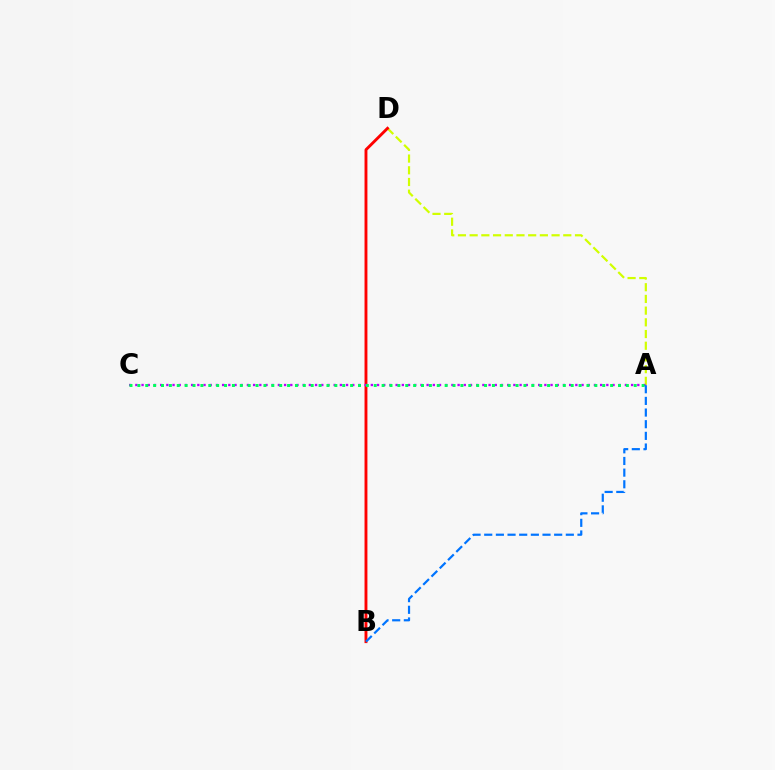{('A', 'D'): [{'color': '#d1ff00', 'line_style': 'dashed', 'thickness': 1.59}], ('B', 'D'): [{'color': '#ff0000', 'line_style': 'solid', 'thickness': 2.07}], ('A', 'C'): [{'color': '#b900ff', 'line_style': 'dotted', 'thickness': 1.68}, {'color': '#00ff5c', 'line_style': 'dotted', 'thickness': 2.14}], ('A', 'B'): [{'color': '#0074ff', 'line_style': 'dashed', 'thickness': 1.58}]}